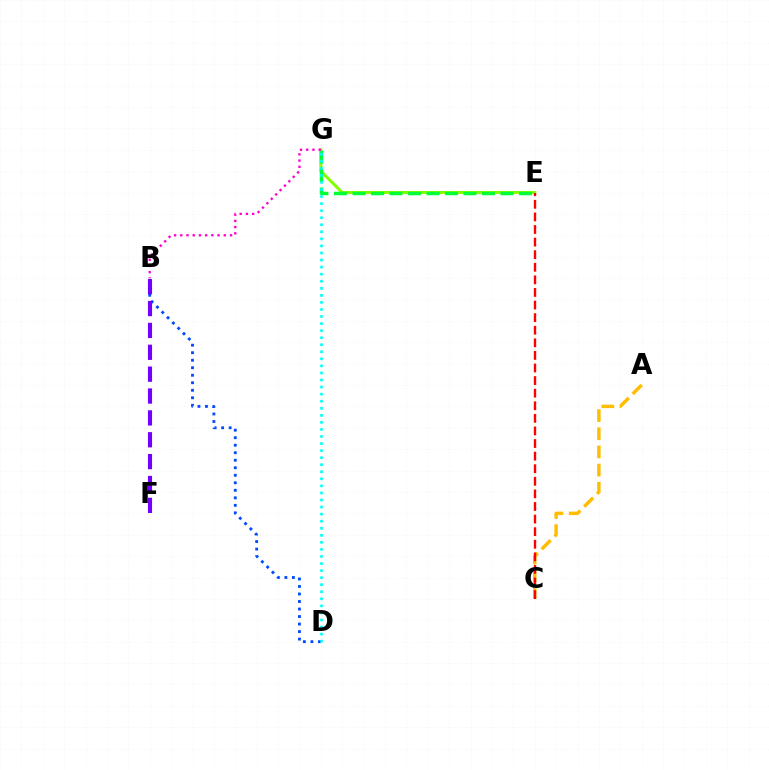{('A', 'C'): [{'color': '#ffbd00', 'line_style': 'dashed', 'thickness': 2.47}], ('B', 'D'): [{'color': '#004bff', 'line_style': 'dotted', 'thickness': 2.04}], ('E', 'G'): [{'color': '#84ff00', 'line_style': 'solid', 'thickness': 2.17}, {'color': '#00ff39', 'line_style': 'dashed', 'thickness': 2.51}], ('B', 'G'): [{'color': '#ff00cf', 'line_style': 'dotted', 'thickness': 1.69}], ('D', 'G'): [{'color': '#00fff6', 'line_style': 'dotted', 'thickness': 1.92}], ('C', 'E'): [{'color': '#ff0000', 'line_style': 'dashed', 'thickness': 1.71}], ('B', 'F'): [{'color': '#7200ff', 'line_style': 'dashed', 'thickness': 2.97}]}